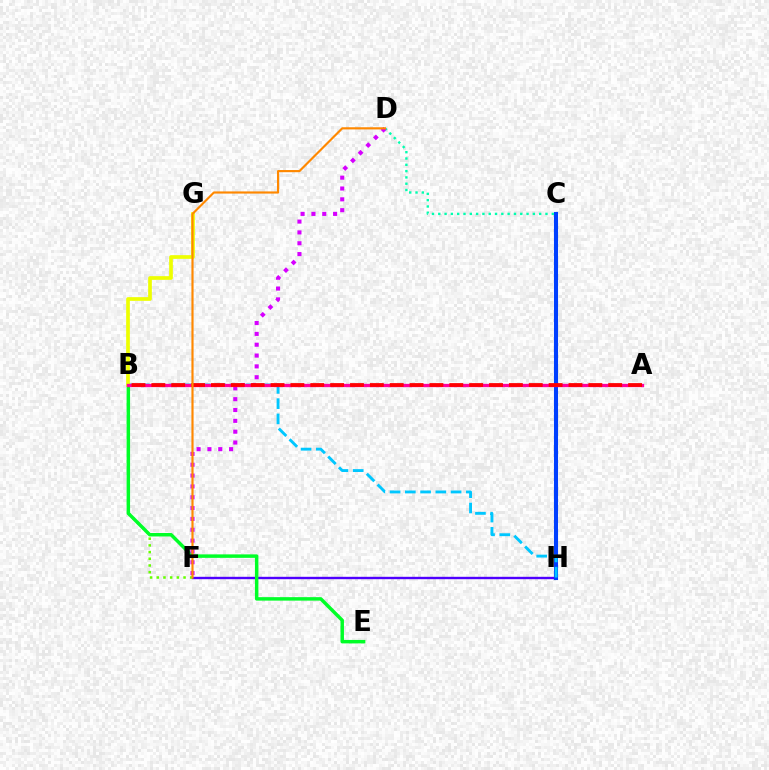{('F', 'H'): [{'color': '#4f00ff', 'line_style': 'solid', 'thickness': 1.72}], ('B', 'F'): [{'color': '#66ff00', 'line_style': 'dotted', 'thickness': 1.82}], ('C', 'H'): [{'color': '#003fff', 'line_style': 'solid', 'thickness': 2.94}], ('B', 'E'): [{'color': '#00ff27', 'line_style': 'solid', 'thickness': 2.5}], ('B', 'H'): [{'color': '#00c7ff', 'line_style': 'dashed', 'thickness': 2.07}], ('B', 'G'): [{'color': '#eeff00', 'line_style': 'solid', 'thickness': 2.66}], ('C', 'D'): [{'color': '#00ffaf', 'line_style': 'dotted', 'thickness': 1.71}], ('D', 'F'): [{'color': '#d600ff', 'line_style': 'dotted', 'thickness': 2.94}, {'color': '#ff8800', 'line_style': 'solid', 'thickness': 1.55}], ('A', 'B'): [{'color': '#ff00a0', 'line_style': 'solid', 'thickness': 2.38}, {'color': '#ff0000', 'line_style': 'dashed', 'thickness': 2.7}]}